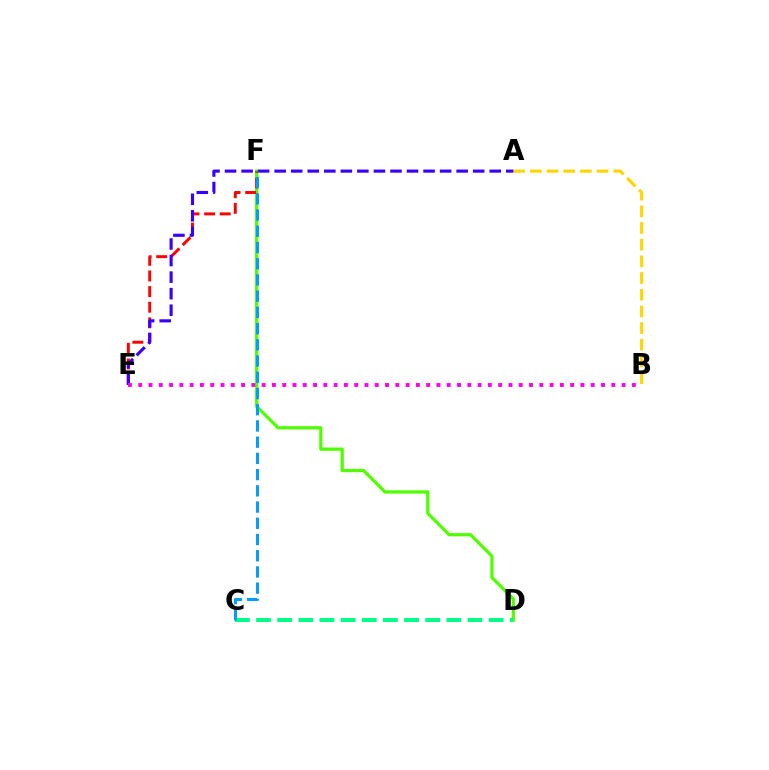{('D', 'F'): [{'color': '#4fff00', 'line_style': 'solid', 'thickness': 2.32}], ('A', 'B'): [{'color': '#ffd500', 'line_style': 'dashed', 'thickness': 2.27}], ('E', 'F'): [{'color': '#ff0000', 'line_style': 'dashed', 'thickness': 2.12}], ('A', 'E'): [{'color': '#3700ff', 'line_style': 'dashed', 'thickness': 2.25}], ('B', 'E'): [{'color': '#ff00ed', 'line_style': 'dotted', 'thickness': 2.79}], ('C', 'D'): [{'color': '#00ff86', 'line_style': 'dashed', 'thickness': 2.87}], ('C', 'F'): [{'color': '#009eff', 'line_style': 'dashed', 'thickness': 2.2}]}